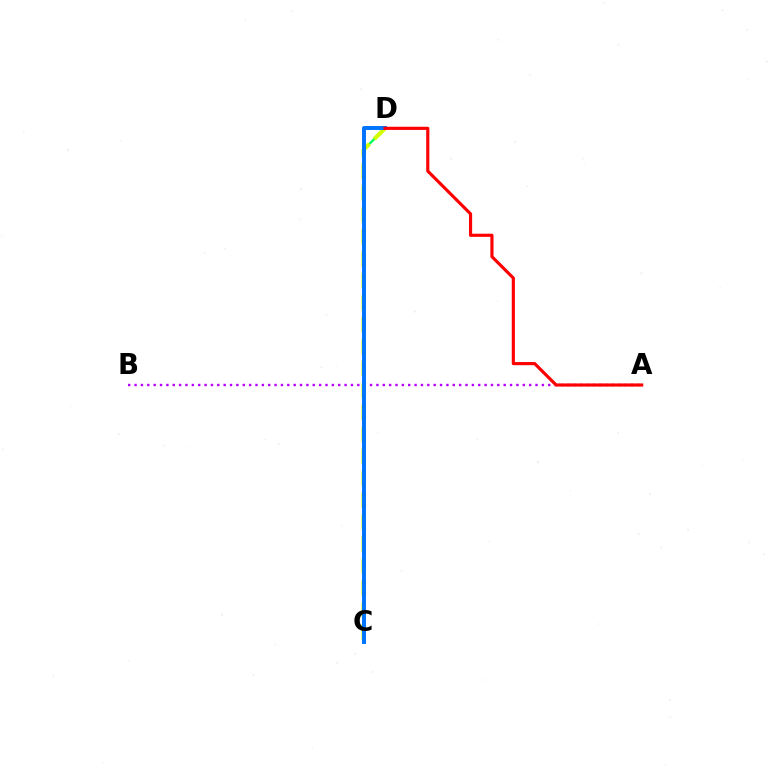{('C', 'D'): [{'color': '#00ff5c', 'line_style': 'solid', 'thickness': 1.65}, {'color': '#d1ff00', 'line_style': 'dashed', 'thickness': 2.98}, {'color': '#0074ff', 'line_style': 'solid', 'thickness': 2.85}], ('A', 'B'): [{'color': '#b900ff', 'line_style': 'dotted', 'thickness': 1.73}], ('A', 'D'): [{'color': '#ff0000', 'line_style': 'solid', 'thickness': 2.27}]}